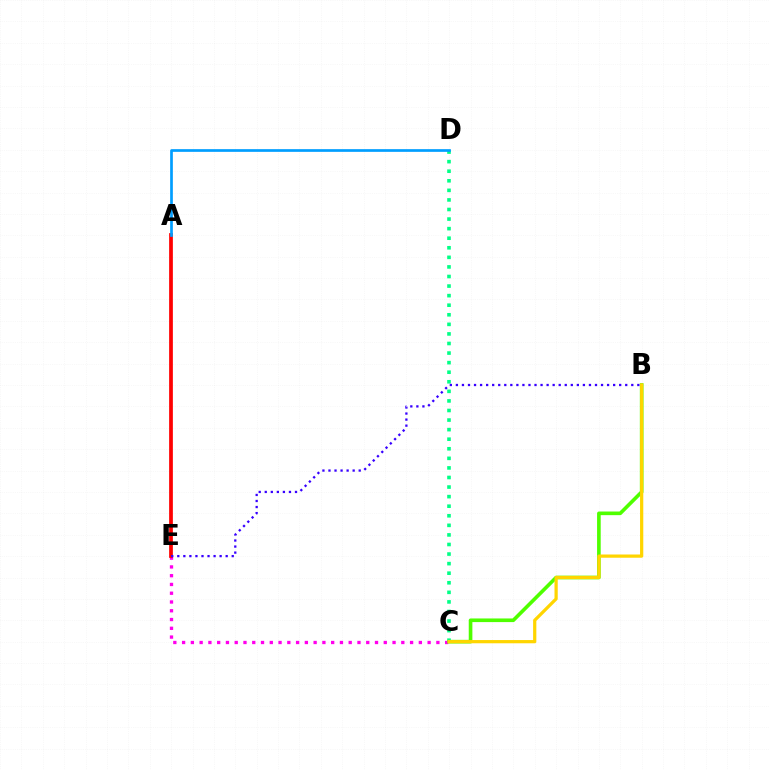{('C', 'D'): [{'color': '#00ff86', 'line_style': 'dotted', 'thickness': 2.6}], ('C', 'E'): [{'color': '#ff00ed', 'line_style': 'dotted', 'thickness': 2.38}], ('B', 'C'): [{'color': '#4fff00', 'line_style': 'solid', 'thickness': 2.62}, {'color': '#ffd500', 'line_style': 'solid', 'thickness': 2.32}], ('A', 'E'): [{'color': '#ff0000', 'line_style': 'solid', 'thickness': 2.69}], ('B', 'E'): [{'color': '#3700ff', 'line_style': 'dotted', 'thickness': 1.64}], ('A', 'D'): [{'color': '#009eff', 'line_style': 'solid', 'thickness': 1.94}]}